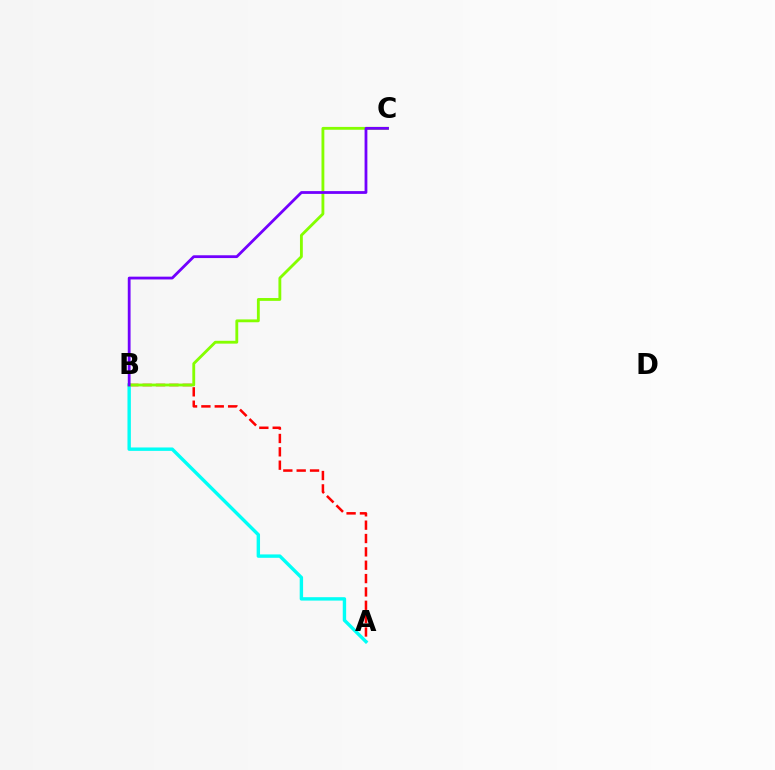{('A', 'B'): [{'color': '#ff0000', 'line_style': 'dashed', 'thickness': 1.81}, {'color': '#00fff6', 'line_style': 'solid', 'thickness': 2.44}], ('B', 'C'): [{'color': '#84ff00', 'line_style': 'solid', 'thickness': 2.04}, {'color': '#7200ff', 'line_style': 'solid', 'thickness': 2.01}]}